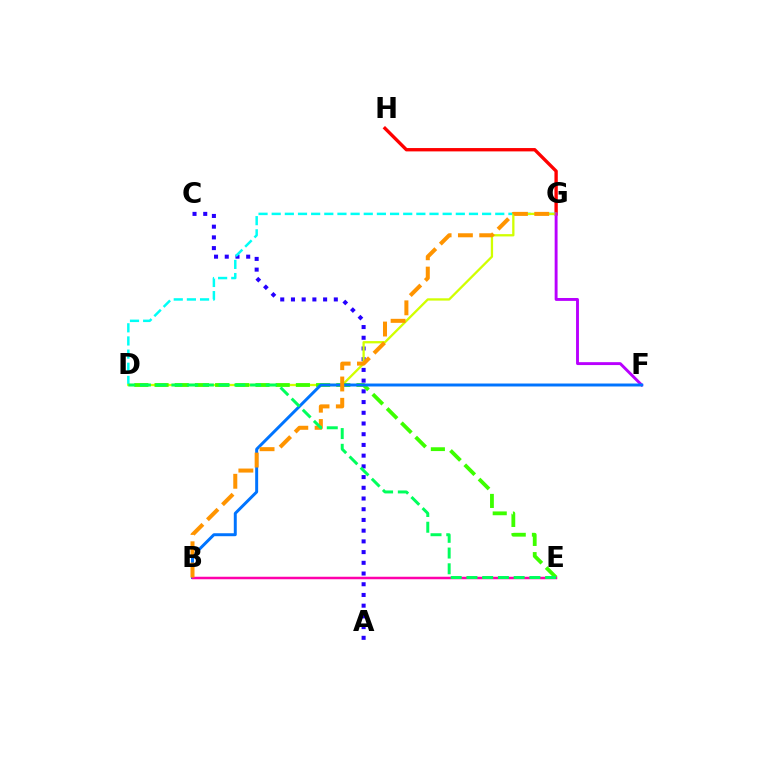{('G', 'H'): [{'color': '#ff0000', 'line_style': 'solid', 'thickness': 2.41}], ('A', 'C'): [{'color': '#2500ff', 'line_style': 'dotted', 'thickness': 2.91}], ('D', 'G'): [{'color': '#00fff6', 'line_style': 'dashed', 'thickness': 1.79}, {'color': '#d1ff00', 'line_style': 'solid', 'thickness': 1.65}], ('D', 'E'): [{'color': '#3dff00', 'line_style': 'dashed', 'thickness': 2.74}, {'color': '#00ff5c', 'line_style': 'dashed', 'thickness': 2.14}], ('F', 'G'): [{'color': '#b900ff', 'line_style': 'solid', 'thickness': 2.09}], ('B', 'F'): [{'color': '#0074ff', 'line_style': 'solid', 'thickness': 2.13}], ('B', 'E'): [{'color': '#ff00ac', 'line_style': 'solid', 'thickness': 1.8}], ('B', 'G'): [{'color': '#ff9400', 'line_style': 'dashed', 'thickness': 2.89}]}